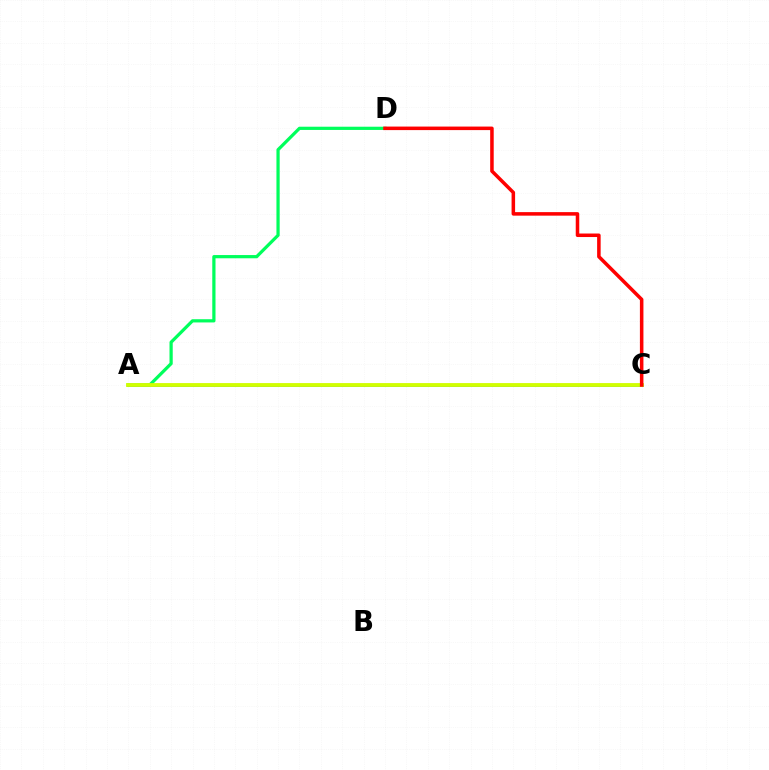{('A', 'D'): [{'color': '#00ff5c', 'line_style': 'solid', 'thickness': 2.32}], ('A', 'C'): [{'color': '#b900ff', 'line_style': 'solid', 'thickness': 1.55}, {'color': '#0074ff', 'line_style': 'solid', 'thickness': 1.85}, {'color': '#d1ff00', 'line_style': 'solid', 'thickness': 2.74}], ('C', 'D'): [{'color': '#ff0000', 'line_style': 'solid', 'thickness': 2.54}]}